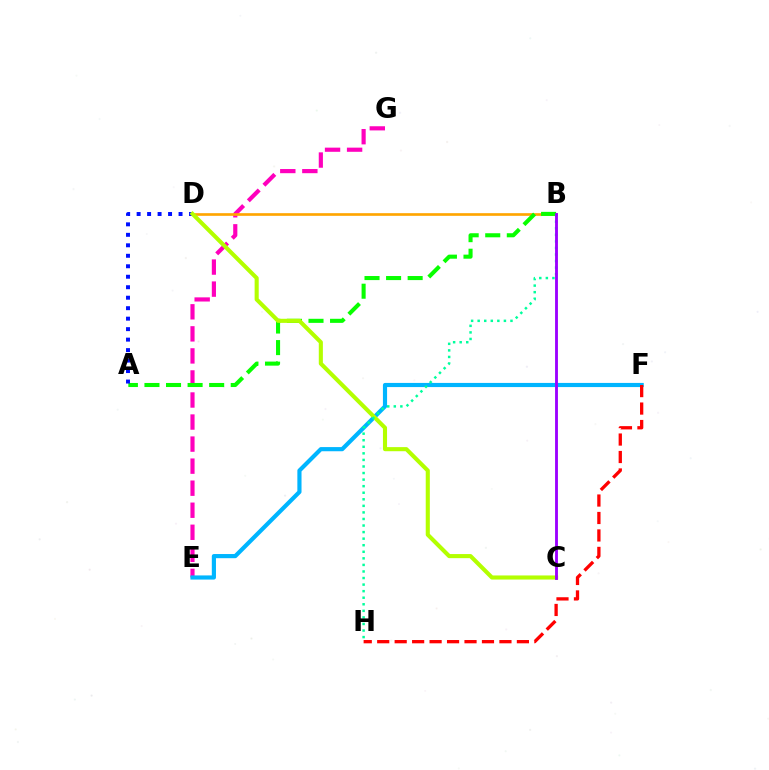{('E', 'G'): [{'color': '#ff00bd', 'line_style': 'dashed', 'thickness': 3.0}], ('B', 'D'): [{'color': '#ffa500', 'line_style': 'solid', 'thickness': 1.92}], ('A', 'B'): [{'color': '#08ff00', 'line_style': 'dashed', 'thickness': 2.93}], ('E', 'F'): [{'color': '#00b5ff', 'line_style': 'solid', 'thickness': 2.99}], ('A', 'D'): [{'color': '#0010ff', 'line_style': 'dotted', 'thickness': 2.85}], ('C', 'D'): [{'color': '#b3ff00', 'line_style': 'solid', 'thickness': 2.95}], ('B', 'H'): [{'color': '#00ff9d', 'line_style': 'dotted', 'thickness': 1.78}], ('F', 'H'): [{'color': '#ff0000', 'line_style': 'dashed', 'thickness': 2.37}], ('B', 'C'): [{'color': '#9b00ff', 'line_style': 'solid', 'thickness': 2.05}]}